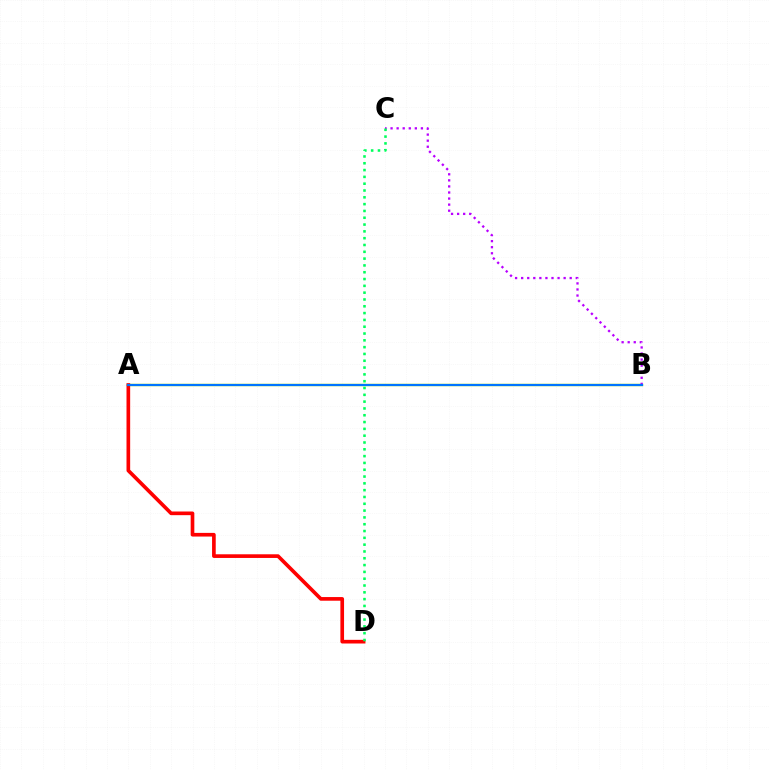{('A', 'B'): [{'color': '#d1ff00', 'line_style': 'solid', 'thickness': 1.75}, {'color': '#0074ff', 'line_style': 'solid', 'thickness': 1.6}], ('B', 'C'): [{'color': '#b900ff', 'line_style': 'dotted', 'thickness': 1.65}], ('A', 'D'): [{'color': '#ff0000', 'line_style': 'solid', 'thickness': 2.64}], ('C', 'D'): [{'color': '#00ff5c', 'line_style': 'dotted', 'thickness': 1.85}]}